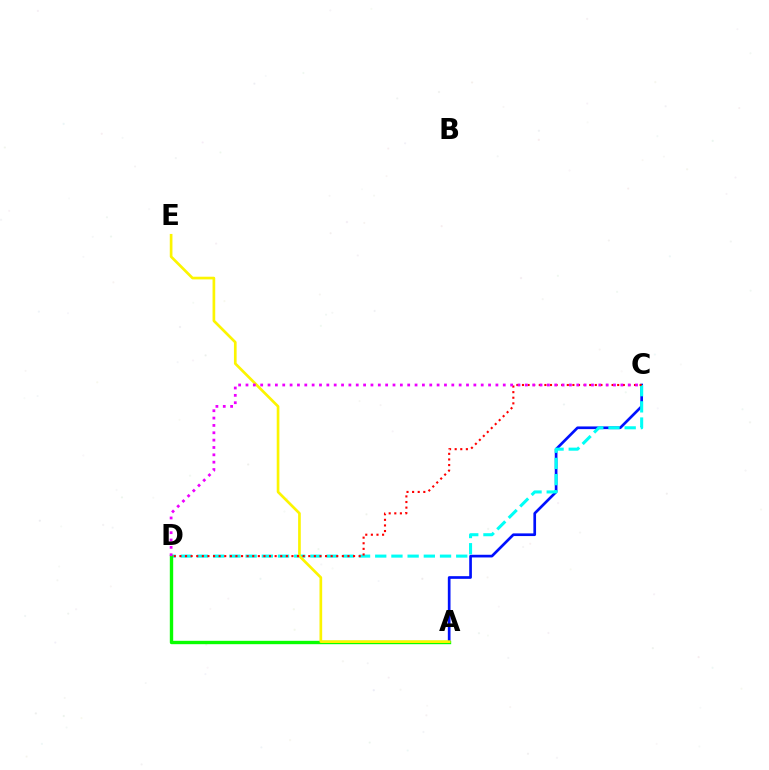{('A', 'C'): [{'color': '#0010ff', 'line_style': 'solid', 'thickness': 1.93}], ('C', 'D'): [{'color': '#00fff6', 'line_style': 'dashed', 'thickness': 2.2}, {'color': '#ff0000', 'line_style': 'dotted', 'thickness': 1.52}, {'color': '#ee00ff', 'line_style': 'dotted', 'thickness': 2.0}], ('A', 'D'): [{'color': '#08ff00', 'line_style': 'solid', 'thickness': 2.43}], ('A', 'E'): [{'color': '#fcf500', 'line_style': 'solid', 'thickness': 1.93}]}